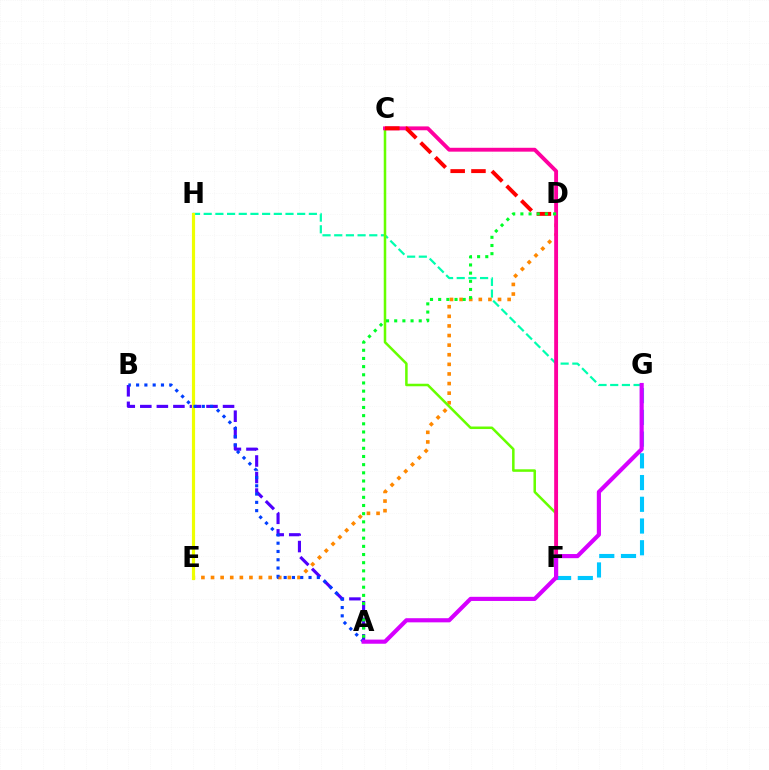{('F', 'G'): [{'color': '#00c7ff', 'line_style': 'dashed', 'thickness': 2.95}], ('A', 'B'): [{'color': '#4f00ff', 'line_style': 'dashed', 'thickness': 2.25}, {'color': '#003fff', 'line_style': 'dotted', 'thickness': 2.25}], ('G', 'H'): [{'color': '#00ffaf', 'line_style': 'dashed', 'thickness': 1.59}], ('D', 'E'): [{'color': '#ff8800', 'line_style': 'dotted', 'thickness': 2.61}], ('E', 'H'): [{'color': '#eeff00', 'line_style': 'solid', 'thickness': 2.29}], ('C', 'F'): [{'color': '#66ff00', 'line_style': 'solid', 'thickness': 1.82}, {'color': '#ff00a0', 'line_style': 'solid', 'thickness': 2.79}], ('C', 'D'): [{'color': '#ff0000', 'line_style': 'dashed', 'thickness': 2.82}], ('A', 'G'): [{'color': '#d600ff', 'line_style': 'solid', 'thickness': 2.98}], ('A', 'D'): [{'color': '#00ff27', 'line_style': 'dotted', 'thickness': 2.22}]}